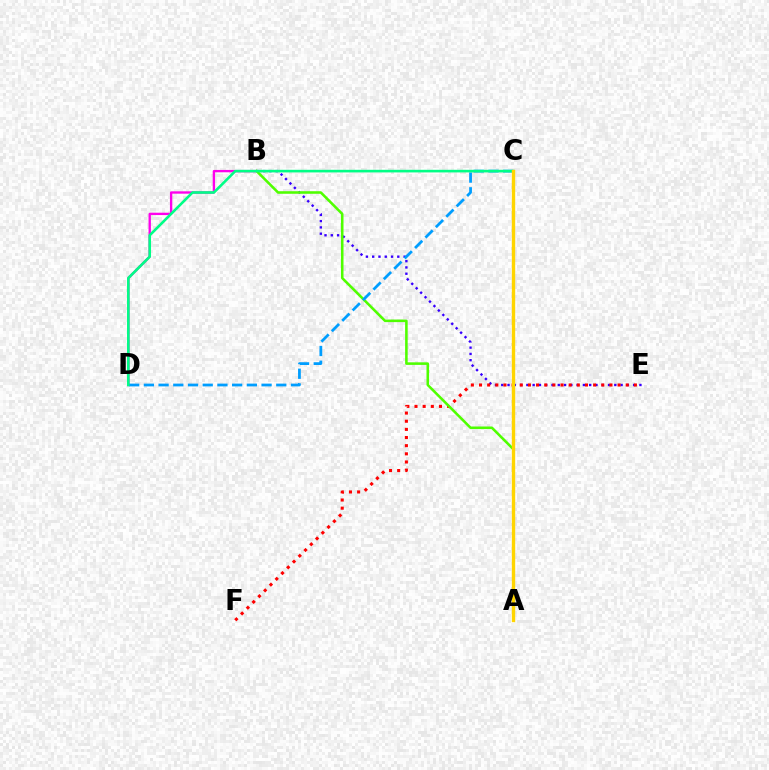{('B', 'E'): [{'color': '#3700ff', 'line_style': 'dotted', 'thickness': 1.71}], ('B', 'D'): [{'color': '#ff00ed', 'line_style': 'solid', 'thickness': 1.69}], ('E', 'F'): [{'color': '#ff0000', 'line_style': 'dotted', 'thickness': 2.21}], ('A', 'B'): [{'color': '#4fff00', 'line_style': 'solid', 'thickness': 1.85}], ('C', 'D'): [{'color': '#009eff', 'line_style': 'dashed', 'thickness': 2.0}, {'color': '#00ff86', 'line_style': 'solid', 'thickness': 1.89}], ('A', 'C'): [{'color': '#ffd500', 'line_style': 'solid', 'thickness': 2.43}]}